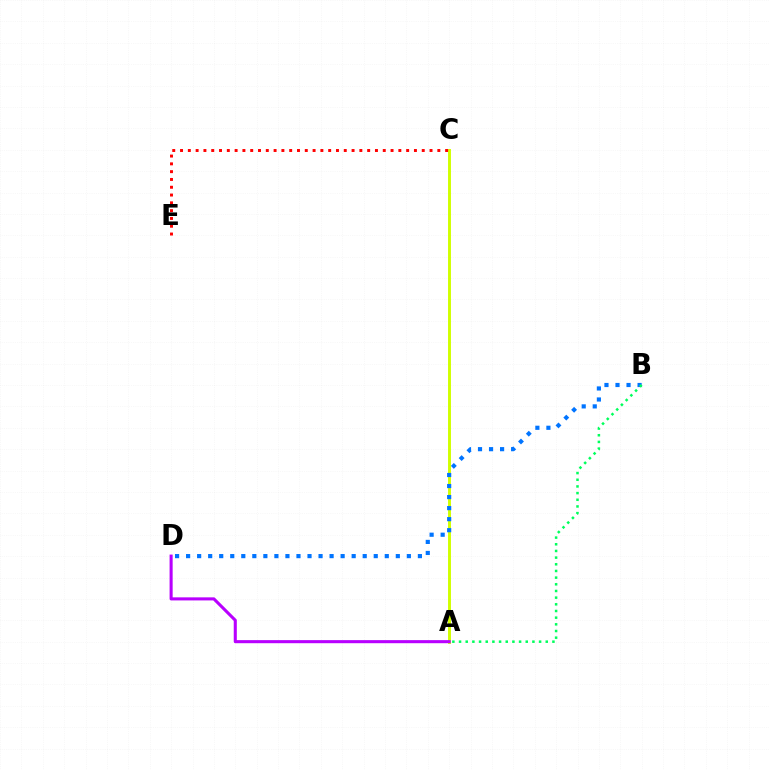{('A', 'C'): [{'color': '#d1ff00', 'line_style': 'solid', 'thickness': 2.11}], ('A', 'D'): [{'color': '#b900ff', 'line_style': 'solid', 'thickness': 2.21}], ('B', 'D'): [{'color': '#0074ff', 'line_style': 'dotted', 'thickness': 3.0}], ('A', 'B'): [{'color': '#00ff5c', 'line_style': 'dotted', 'thickness': 1.81}], ('C', 'E'): [{'color': '#ff0000', 'line_style': 'dotted', 'thickness': 2.12}]}